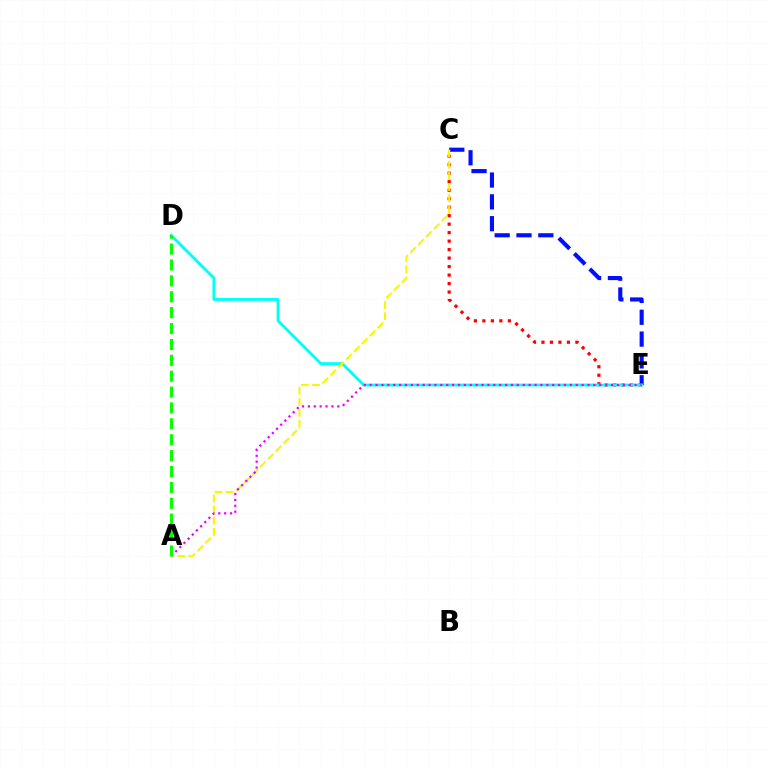{('C', 'E'): [{'color': '#ff0000', 'line_style': 'dotted', 'thickness': 2.31}, {'color': '#0010ff', 'line_style': 'dashed', 'thickness': 2.96}], ('D', 'E'): [{'color': '#00fff6', 'line_style': 'solid', 'thickness': 2.04}], ('A', 'C'): [{'color': '#fcf500', 'line_style': 'dashed', 'thickness': 1.51}], ('A', 'E'): [{'color': '#ee00ff', 'line_style': 'dotted', 'thickness': 1.6}], ('A', 'D'): [{'color': '#08ff00', 'line_style': 'dashed', 'thickness': 2.16}]}